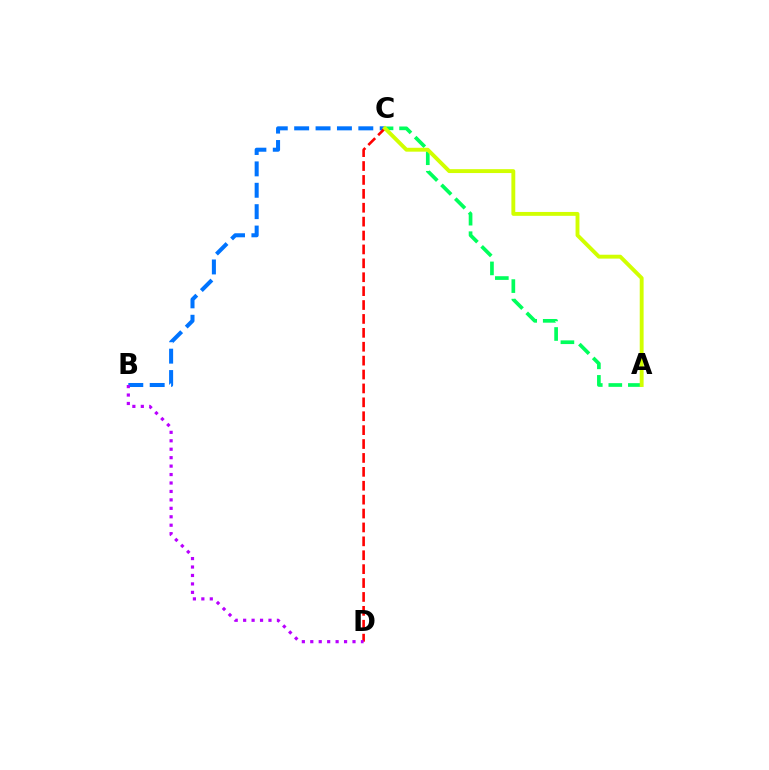{('A', 'C'): [{'color': '#00ff5c', 'line_style': 'dashed', 'thickness': 2.65}, {'color': '#d1ff00', 'line_style': 'solid', 'thickness': 2.8}], ('B', 'C'): [{'color': '#0074ff', 'line_style': 'dashed', 'thickness': 2.91}], ('C', 'D'): [{'color': '#ff0000', 'line_style': 'dashed', 'thickness': 1.89}], ('B', 'D'): [{'color': '#b900ff', 'line_style': 'dotted', 'thickness': 2.29}]}